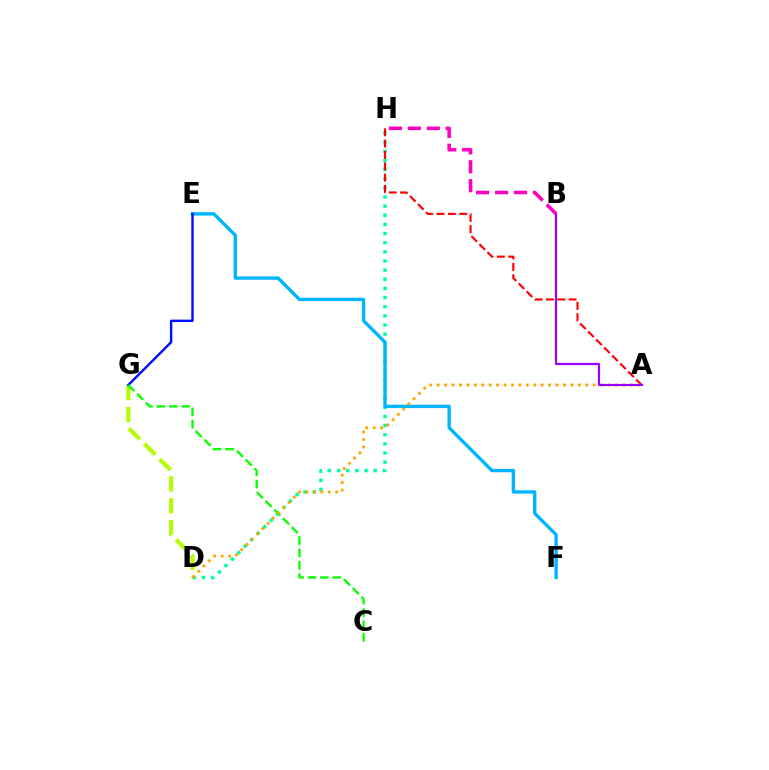{('D', 'G'): [{'color': '#b3ff00', 'line_style': 'dashed', 'thickness': 2.96}], ('D', 'H'): [{'color': '#00ff9d', 'line_style': 'dotted', 'thickness': 2.48}], ('E', 'F'): [{'color': '#00b5ff', 'line_style': 'solid', 'thickness': 2.42}], ('E', 'G'): [{'color': '#0010ff', 'line_style': 'solid', 'thickness': 1.74}], ('A', 'H'): [{'color': '#ff0000', 'line_style': 'dashed', 'thickness': 1.54}], ('C', 'G'): [{'color': '#08ff00', 'line_style': 'dashed', 'thickness': 1.68}], ('A', 'D'): [{'color': '#ffa500', 'line_style': 'dotted', 'thickness': 2.02}], ('A', 'B'): [{'color': '#9b00ff', 'line_style': 'solid', 'thickness': 1.57}], ('B', 'H'): [{'color': '#ff00bd', 'line_style': 'dashed', 'thickness': 2.57}]}